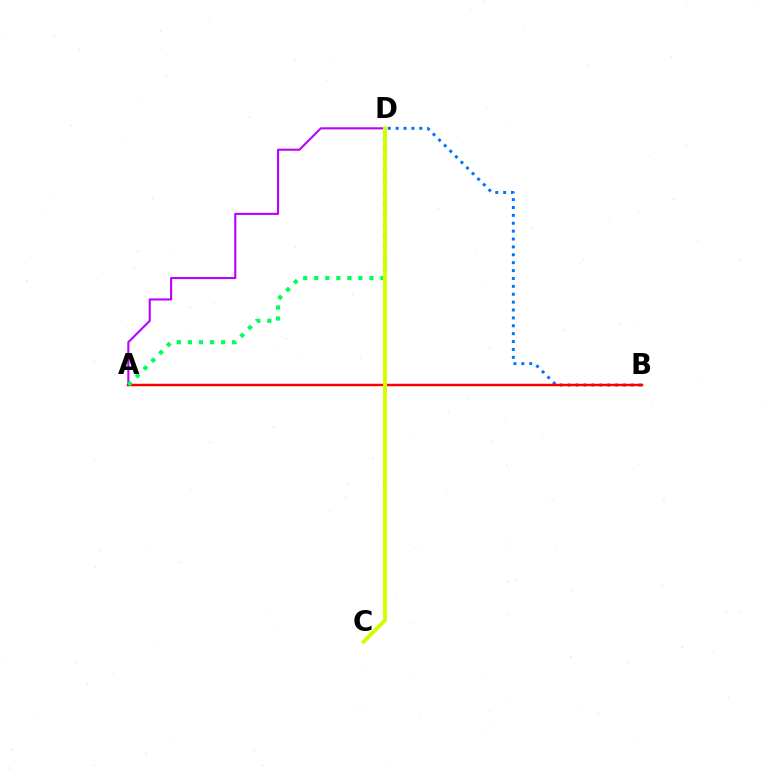{('A', 'D'): [{'color': '#b900ff', 'line_style': 'solid', 'thickness': 1.5}, {'color': '#00ff5c', 'line_style': 'dotted', 'thickness': 3.0}], ('B', 'D'): [{'color': '#0074ff', 'line_style': 'dotted', 'thickness': 2.14}], ('A', 'B'): [{'color': '#ff0000', 'line_style': 'solid', 'thickness': 1.78}], ('C', 'D'): [{'color': '#d1ff00', 'line_style': 'solid', 'thickness': 2.82}]}